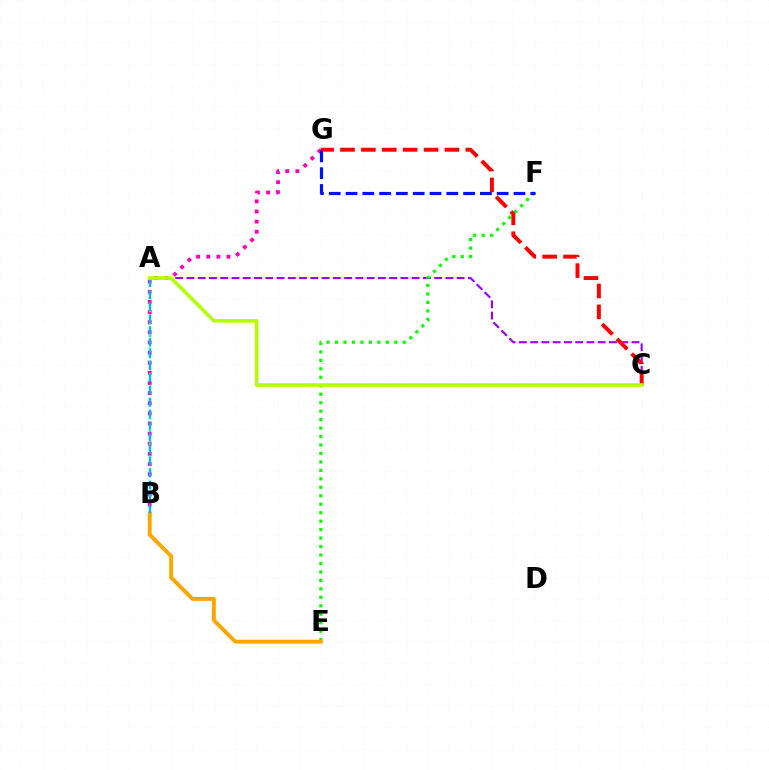{('A', 'C'): [{'color': '#9b00ff', 'line_style': 'dashed', 'thickness': 1.53}, {'color': '#b3ff00', 'line_style': 'solid', 'thickness': 2.56}], ('B', 'G'): [{'color': '#ff00bd', 'line_style': 'dotted', 'thickness': 2.75}], ('E', 'F'): [{'color': '#08ff00', 'line_style': 'dotted', 'thickness': 2.3}], ('C', 'G'): [{'color': '#ff0000', 'line_style': 'dashed', 'thickness': 2.84}], ('B', 'E'): [{'color': '#ffa500', 'line_style': 'solid', 'thickness': 2.8}], ('A', 'B'): [{'color': '#00ff9d', 'line_style': 'dotted', 'thickness': 1.72}, {'color': '#00b5ff', 'line_style': 'dashed', 'thickness': 1.62}], ('F', 'G'): [{'color': '#0010ff', 'line_style': 'dashed', 'thickness': 2.28}]}